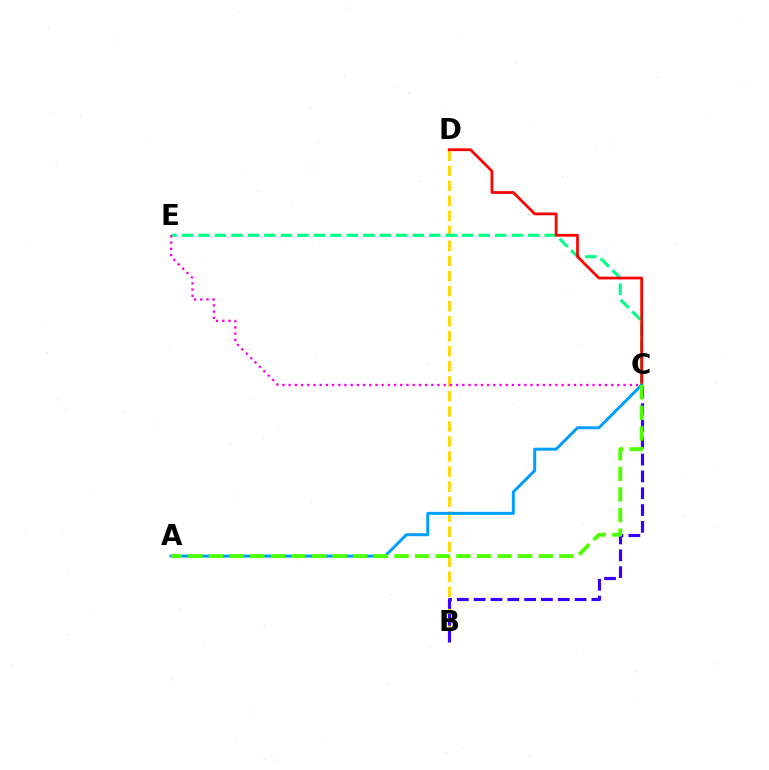{('B', 'D'): [{'color': '#ffd500', 'line_style': 'dashed', 'thickness': 2.04}], ('B', 'C'): [{'color': '#3700ff', 'line_style': 'dashed', 'thickness': 2.29}], ('C', 'E'): [{'color': '#00ff86', 'line_style': 'dashed', 'thickness': 2.24}, {'color': '#ff00ed', 'line_style': 'dotted', 'thickness': 1.69}], ('C', 'D'): [{'color': '#ff0000', 'line_style': 'solid', 'thickness': 1.98}], ('A', 'C'): [{'color': '#009eff', 'line_style': 'solid', 'thickness': 2.14}, {'color': '#4fff00', 'line_style': 'dashed', 'thickness': 2.8}]}